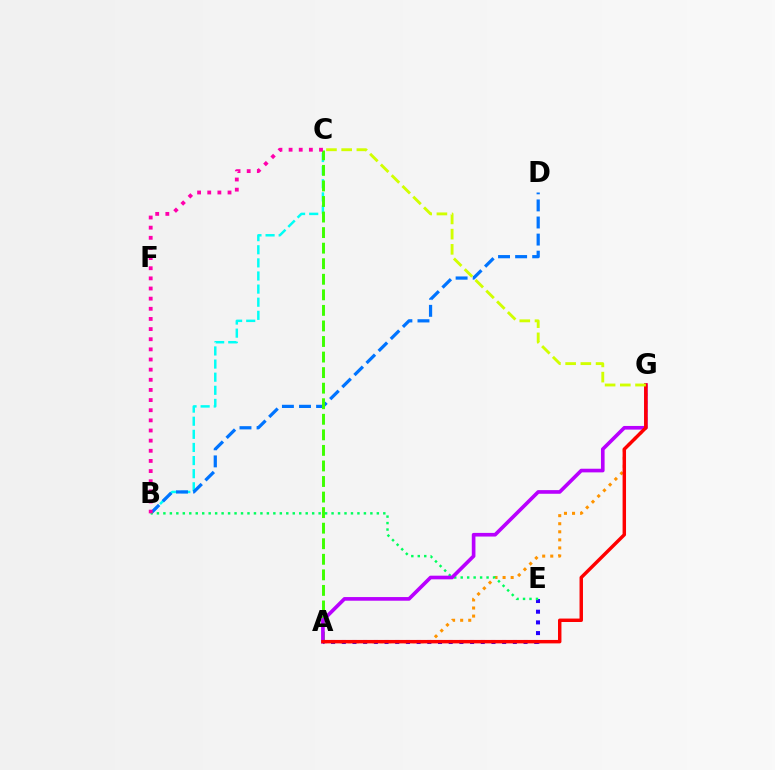{('B', 'C'): [{'color': '#00fff6', 'line_style': 'dashed', 'thickness': 1.78}, {'color': '#ff00ac', 'line_style': 'dotted', 'thickness': 2.76}], ('B', 'D'): [{'color': '#0074ff', 'line_style': 'dashed', 'thickness': 2.32}], ('A', 'E'): [{'color': '#2500ff', 'line_style': 'dotted', 'thickness': 2.9}], ('A', 'G'): [{'color': '#ff9400', 'line_style': 'dotted', 'thickness': 2.19}, {'color': '#b900ff', 'line_style': 'solid', 'thickness': 2.63}, {'color': '#ff0000', 'line_style': 'solid', 'thickness': 2.48}], ('B', 'E'): [{'color': '#00ff5c', 'line_style': 'dotted', 'thickness': 1.76}], ('A', 'C'): [{'color': '#3dff00', 'line_style': 'dashed', 'thickness': 2.11}], ('C', 'G'): [{'color': '#d1ff00', 'line_style': 'dashed', 'thickness': 2.07}]}